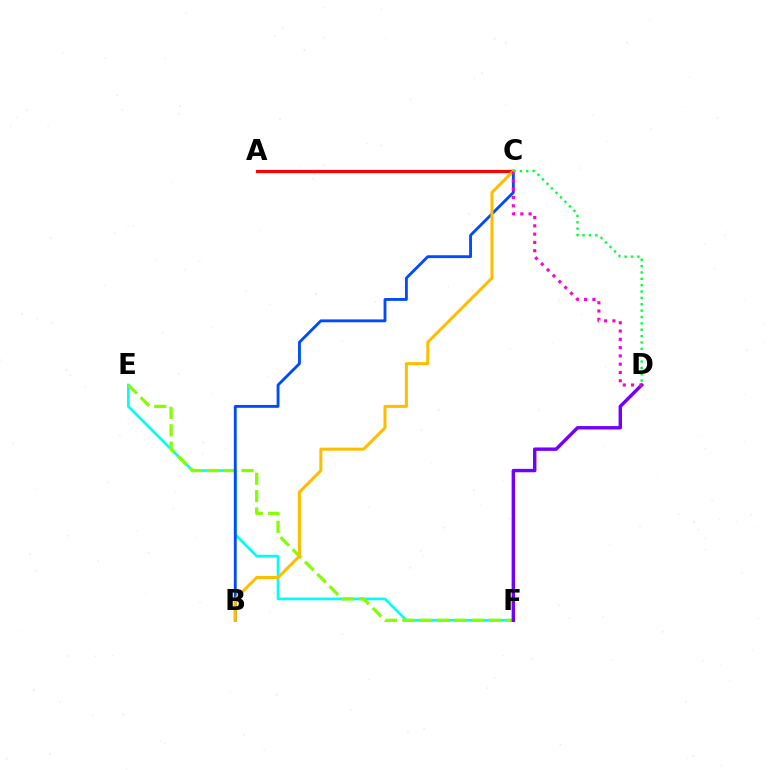{('E', 'F'): [{'color': '#00fff6', 'line_style': 'solid', 'thickness': 1.95}, {'color': '#84ff00', 'line_style': 'dashed', 'thickness': 2.36}], ('B', 'C'): [{'color': '#004bff', 'line_style': 'solid', 'thickness': 2.06}, {'color': '#ffbd00', 'line_style': 'solid', 'thickness': 2.18}], ('D', 'F'): [{'color': '#7200ff', 'line_style': 'solid', 'thickness': 2.46}], ('A', 'C'): [{'color': '#ff0000', 'line_style': 'solid', 'thickness': 2.29}], ('C', 'D'): [{'color': '#ff00cf', 'line_style': 'dotted', 'thickness': 2.25}, {'color': '#00ff39', 'line_style': 'dotted', 'thickness': 1.73}]}